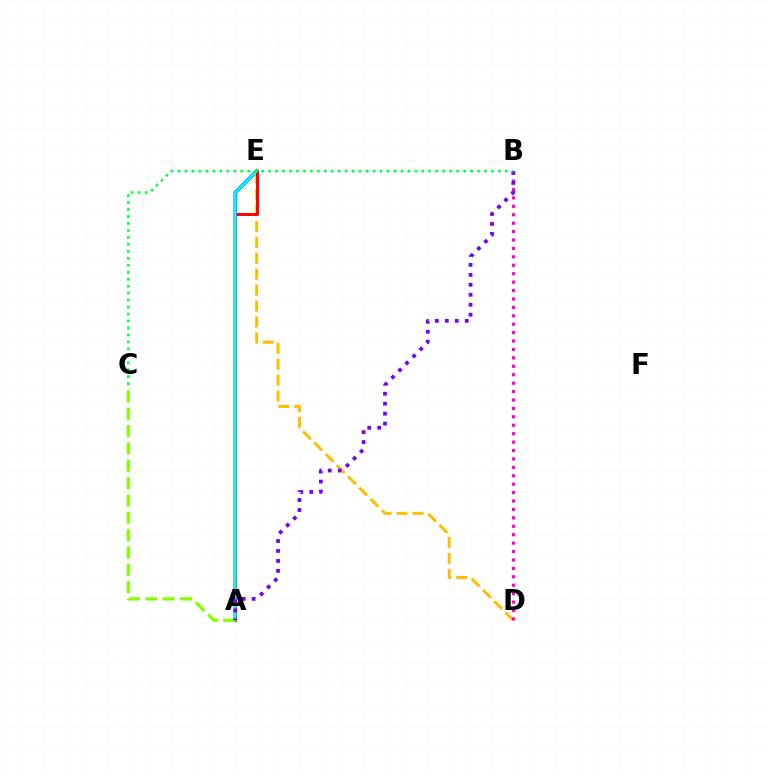{('A', 'E'): [{'color': '#004bff', 'line_style': 'solid', 'thickness': 2.56}, {'color': '#ff0000', 'line_style': 'solid', 'thickness': 2.14}, {'color': '#00fff6', 'line_style': 'solid', 'thickness': 1.84}], ('D', 'E'): [{'color': '#ffbd00', 'line_style': 'dashed', 'thickness': 2.16}], ('B', 'D'): [{'color': '#ff00cf', 'line_style': 'dotted', 'thickness': 2.29}], ('A', 'C'): [{'color': '#84ff00', 'line_style': 'dashed', 'thickness': 2.36}], ('A', 'B'): [{'color': '#7200ff', 'line_style': 'dotted', 'thickness': 2.71}], ('B', 'C'): [{'color': '#00ff39', 'line_style': 'dotted', 'thickness': 1.89}]}